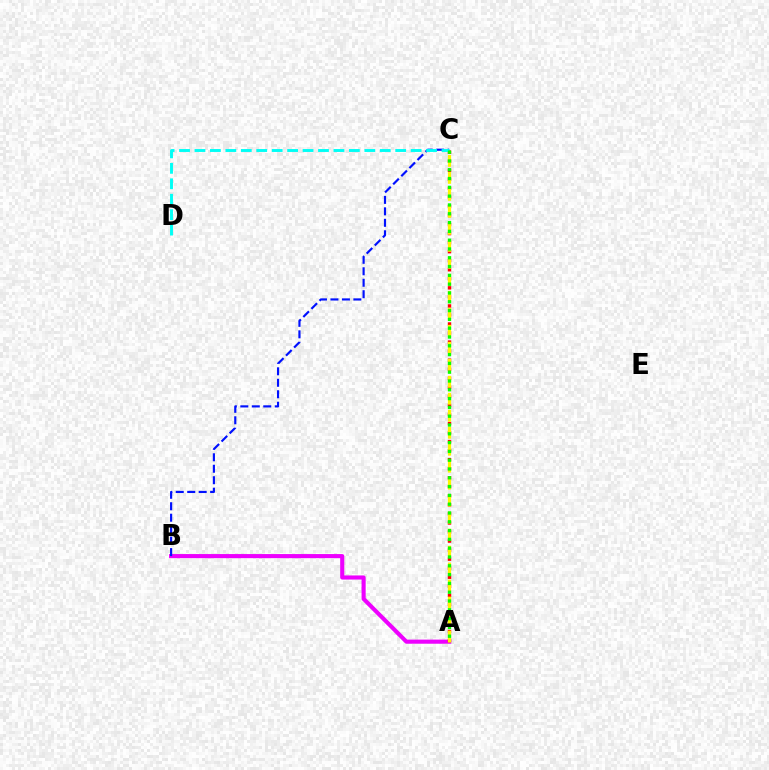{('A', 'B'): [{'color': '#ee00ff', 'line_style': 'solid', 'thickness': 2.96}], ('B', 'C'): [{'color': '#0010ff', 'line_style': 'dashed', 'thickness': 1.56}], ('A', 'C'): [{'color': '#ff0000', 'line_style': 'dotted', 'thickness': 2.46}, {'color': '#fcf500', 'line_style': 'dashed', 'thickness': 2.31}, {'color': '#08ff00', 'line_style': 'dotted', 'thickness': 2.39}], ('C', 'D'): [{'color': '#00fff6', 'line_style': 'dashed', 'thickness': 2.1}]}